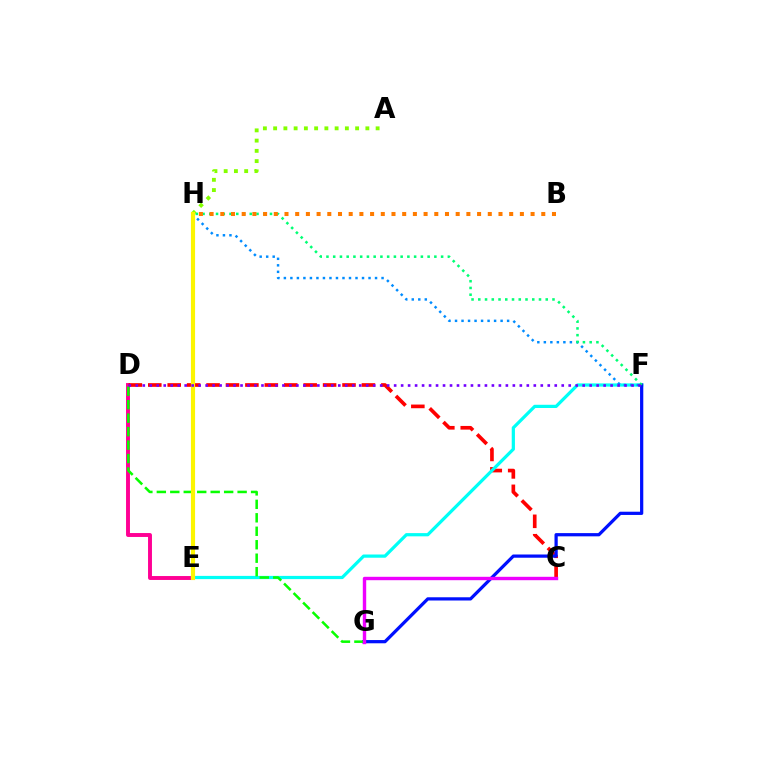{('D', 'E'): [{'color': '#ff0094', 'line_style': 'solid', 'thickness': 2.83}], ('C', 'D'): [{'color': '#ff0000', 'line_style': 'dashed', 'thickness': 2.64}], ('A', 'H'): [{'color': '#84ff00', 'line_style': 'dotted', 'thickness': 2.78}], ('E', 'F'): [{'color': '#00fff6', 'line_style': 'solid', 'thickness': 2.32}], ('F', 'G'): [{'color': '#0010ff', 'line_style': 'solid', 'thickness': 2.33}], ('F', 'H'): [{'color': '#008cff', 'line_style': 'dotted', 'thickness': 1.77}, {'color': '#00ff74', 'line_style': 'dotted', 'thickness': 1.83}], ('D', 'G'): [{'color': '#08ff00', 'line_style': 'dashed', 'thickness': 1.83}], ('E', 'H'): [{'color': '#fcf500', 'line_style': 'solid', 'thickness': 2.98}], ('D', 'F'): [{'color': '#7200ff', 'line_style': 'dotted', 'thickness': 1.9}], ('B', 'H'): [{'color': '#ff7c00', 'line_style': 'dotted', 'thickness': 2.91}], ('C', 'G'): [{'color': '#ee00ff', 'line_style': 'solid', 'thickness': 2.45}]}